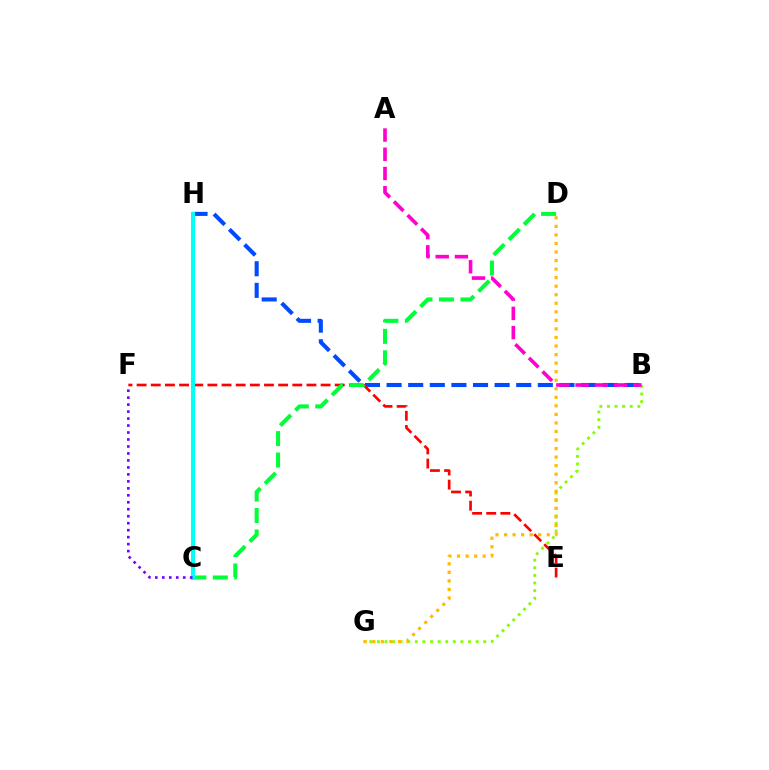{('B', 'H'): [{'color': '#004bff', 'line_style': 'dashed', 'thickness': 2.94}], ('B', 'G'): [{'color': '#84ff00', 'line_style': 'dotted', 'thickness': 2.06}], ('E', 'F'): [{'color': '#ff0000', 'line_style': 'dashed', 'thickness': 1.92}], ('A', 'B'): [{'color': '#ff00cf', 'line_style': 'dashed', 'thickness': 2.61}], ('C', 'D'): [{'color': '#00ff39', 'line_style': 'dashed', 'thickness': 2.91}], ('D', 'G'): [{'color': '#ffbd00', 'line_style': 'dotted', 'thickness': 2.32}], ('C', 'H'): [{'color': '#00fff6', 'line_style': 'solid', 'thickness': 2.93}], ('C', 'F'): [{'color': '#7200ff', 'line_style': 'dotted', 'thickness': 1.9}]}